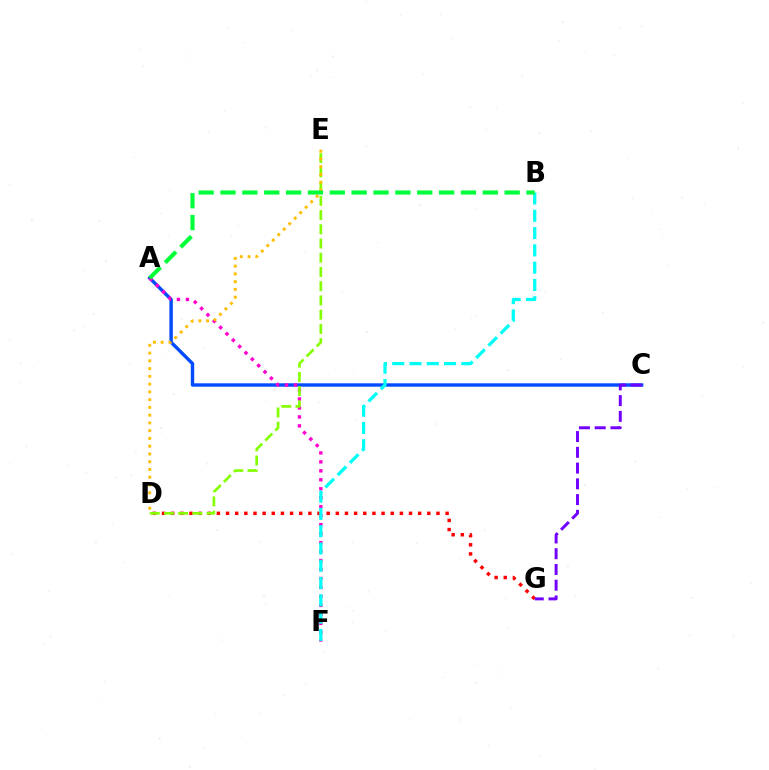{('A', 'C'): [{'color': '#004bff', 'line_style': 'solid', 'thickness': 2.46}], ('D', 'G'): [{'color': '#ff0000', 'line_style': 'dotted', 'thickness': 2.49}], ('A', 'F'): [{'color': '#ff00cf', 'line_style': 'dotted', 'thickness': 2.44}], ('D', 'E'): [{'color': '#84ff00', 'line_style': 'dashed', 'thickness': 1.93}, {'color': '#ffbd00', 'line_style': 'dotted', 'thickness': 2.11}], ('B', 'F'): [{'color': '#00fff6', 'line_style': 'dashed', 'thickness': 2.35}], ('C', 'G'): [{'color': '#7200ff', 'line_style': 'dashed', 'thickness': 2.14}], ('A', 'B'): [{'color': '#00ff39', 'line_style': 'dashed', 'thickness': 2.97}]}